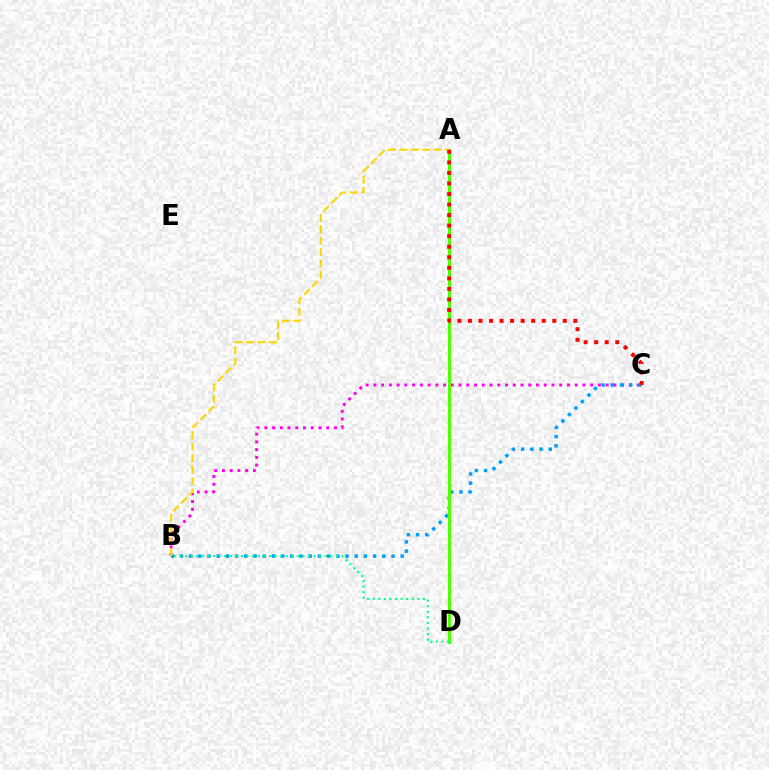{('B', 'C'): [{'color': '#ff00ed', 'line_style': 'dotted', 'thickness': 2.1}, {'color': '#009eff', 'line_style': 'dotted', 'thickness': 2.5}], ('A', 'D'): [{'color': '#3700ff', 'line_style': 'dashed', 'thickness': 2.06}, {'color': '#4fff00', 'line_style': 'solid', 'thickness': 2.23}], ('B', 'D'): [{'color': '#00ff86', 'line_style': 'dotted', 'thickness': 1.52}], ('A', 'B'): [{'color': '#ffd500', 'line_style': 'dashed', 'thickness': 1.55}], ('A', 'C'): [{'color': '#ff0000', 'line_style': 'dotted', 'thickness': 2.86}]}